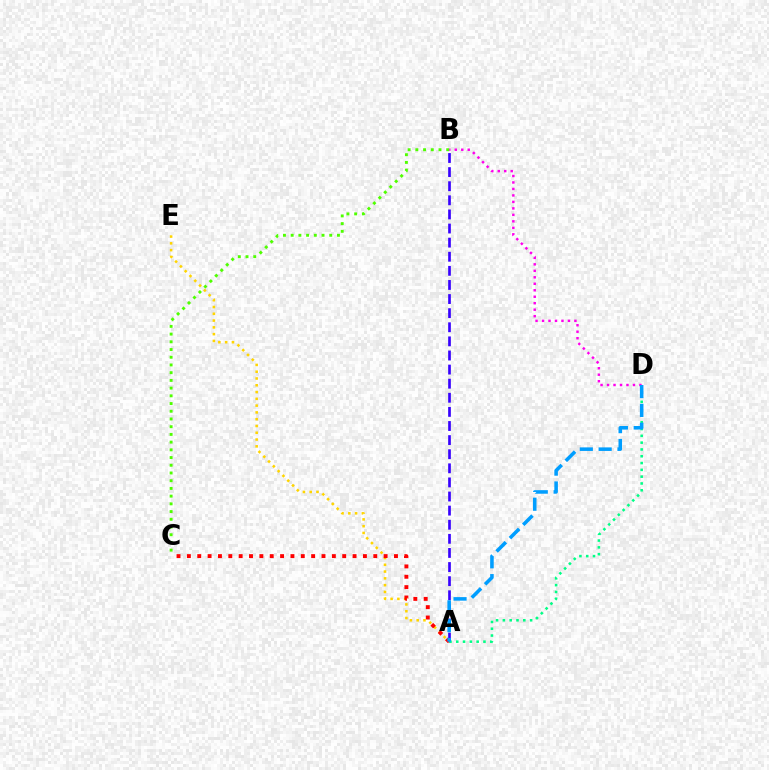{('A', 'B'): [{'color': '#3700ff', 'line_style': 'dashed', 'thickness': 1.92}], ('A', 'E'): [{'color': '#ffd500', 'line_style': 'dotted', 'thickness': 1.84}], ('A', 'C'): [{'color': '#ff0000', 'line_style': 'dotted', 'thickness': 2.81}], ('B', 'D'): [{'color': '#ff00ed', 'line_style': 'dotted', 'thickness': 1.76}], ('A', 'D'): [{'color': '#00ff86', 'line_style': 'dotted', 'thickness': 1.85}, {'color': '#009eff', 'line_style': 'dashed', 'thickness': 2.56}], ('B', 'C'): [{'color': '#4fff00', 'line_style': 'dotted', 'thickness': 2.1}]}